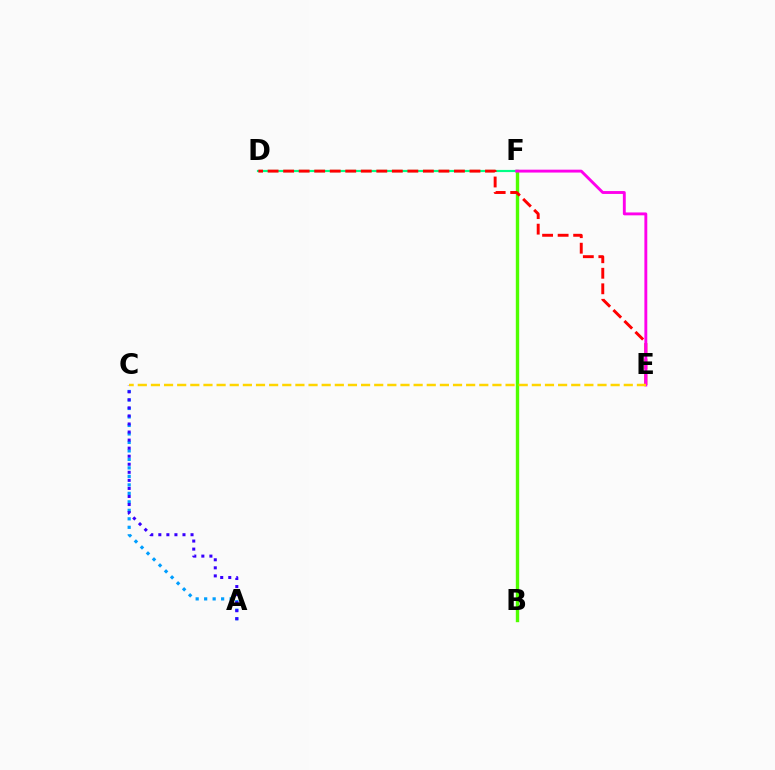{('A', 'C'): [{'color': '#009eff', 'line_style': 'dotted', 'thickness': 2.31}, {'color': '#3700ff', 'line_style': 'dotted', 'thickness': 2.19}], ('B', 'F'): [{'color': '#4fff00', 'line_style': 'solid', 'thickness': 2.43}], ('D', 'F'): [{'color': '#00ff86', 'line_style': 'solid', 'thickness': 1.57}], ('D', 'E'): [{'color': '#ff0000', 'line_style': 'dashed', 'thickness': 2.11}], ('E', 'F'): [{'color': '#ff00ed', 'line_style': 'solid', 'thickness': 2.08}], ('C', 'E'): [{'color': '#ffd500', 'line_style': 'dashed', 'thickness': 1.78}]}